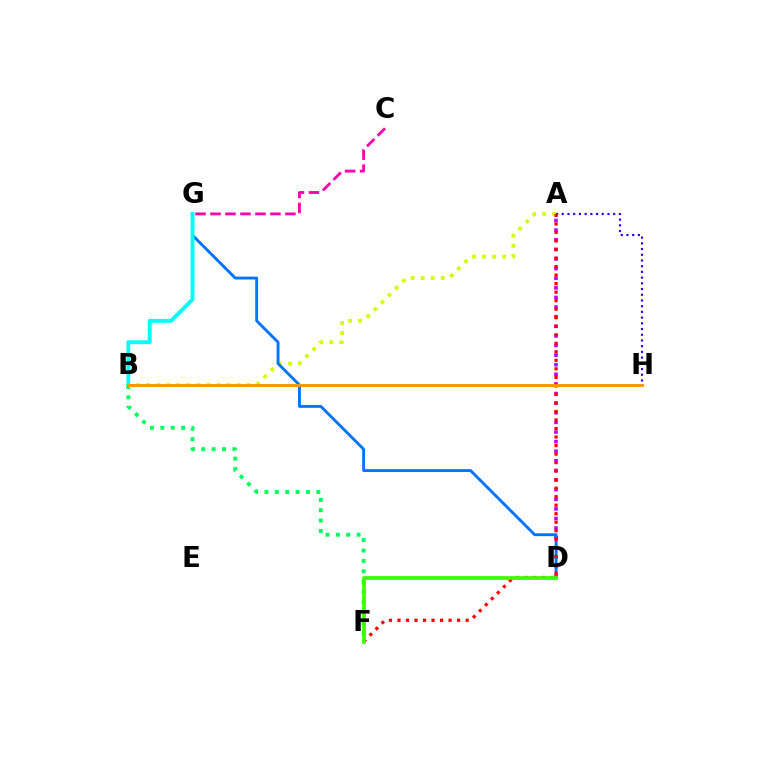{('A', 'B'): [{'color': '#d1ff00', 'line_style': 'dotted', 'thickness': 2.73}], ('A', 'D'): [{'color': '#b900ff', 'line_style': 'dotted', 'thickness': 2.61}], ('A', 'H'): [{'color': '#2500ff', 'line_style': 'dotted', 'thickness': 1.55}], ('C', 'G'): [{'color': '#ff00ac', 'line_style': 'dashed', 'thickness': 2.04}], ('D', 'G'): [{'color': '#0074ff', 'line_style': 'solid', 'thickness': 2.07}], ('B', 'G'): [{'color': '#00fff6', 'line_style': 'solid', 'thickness': 2.81}], ('B', 'F'): [{'color': '#00ff5c', 'line_style': 'dotted', 'thickness': 2.82}], ('A', 'F'): [{'color': '#ff0000', 'line_style': 'dotted', 'thickness': 2.32}], ('D', 'F'): [{'color': '#3dff00', 'line_style': 'solid', 'thickness': 2.69}], ('B', 'H'): [{'color': '#ff9400', 'line_style': 'solid', 'thickness': 2.1}]}